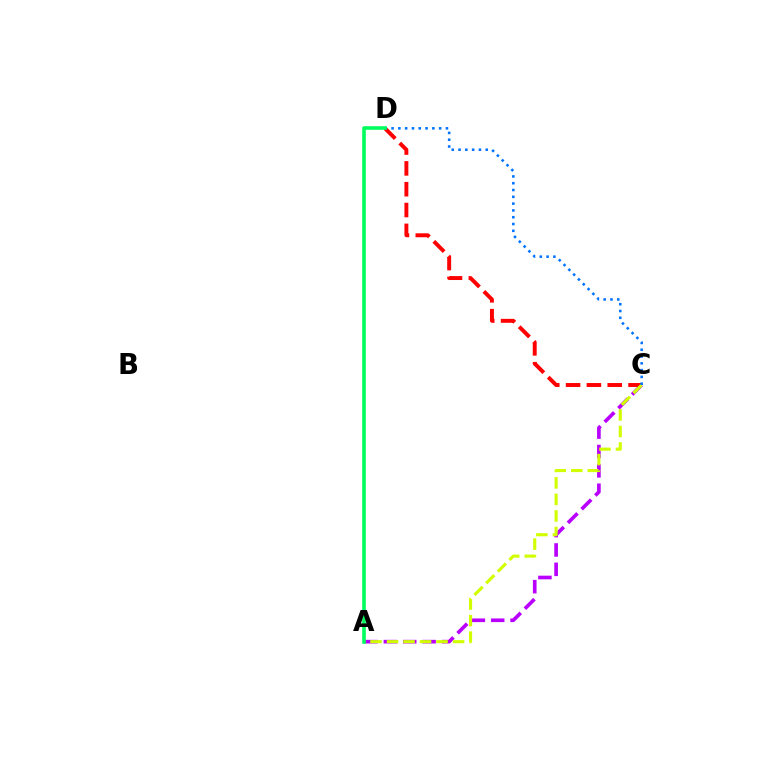{('A', 'C'): [{'color': '#b900ff', 'line_style': 'dashed', 'thickness': 2.63}, {'color': '#d1ff00', 'line_style': 'dashed', 'thickness': 2.24}], ('C', 'D'): [{'color': '#ff0000', 'line_style': 'dashed', 'thickness': 2.83}, {'color': '#0074ff', 'line_style': 'dotted', 'thickness': 1.85}], ('A', 'D'): [{'color': '#00ff5c', 'line_style': 'solid', 'thickness': 2.6}]}